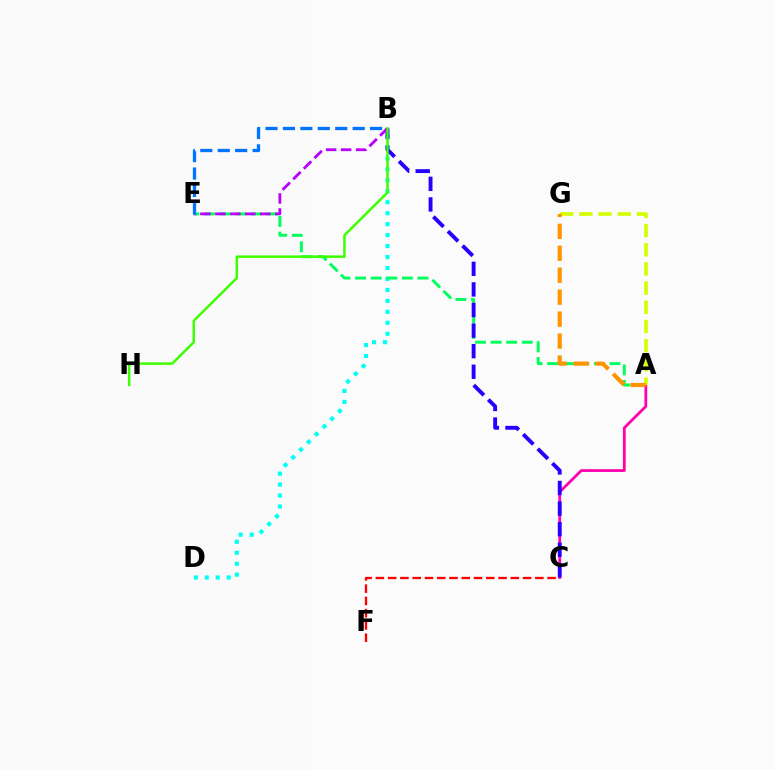{('B', 'D'): [{'color': '#00fff6', 'line_style': 'dotted', 'thickness': 2.98}], ('A', 'E'): [{'color': '#00ff5c', 'line_style': 'dashed', 'thickness': 2.12}], ('A', 'C'): [{'color': '#ff00ac', 'line_style': 'solid', 'thickness': 1.99}], ('A', 'G'): [{'color': '#d1ff00', 'line_style': 'dashed', 'thickness': 2.61}, {'color': '#ff9400', 'line_style': 'dashed', 'thickness': 2.98}], ('B', 'C'): [{'color': '#2500ff', 'line_style': 'dashed', 'thickness': 2.8}], ('B', 'E'): [{'color': '#b900ff', 'line_style': 'dashed', 'thickness': 2.04}, {'color': '#0074ff', 'line_style': 'dashed', 'thickness': 2.37}], ('C', 'F'): [{'color': '#ff0000', 'line_style': 'dashed', 'thickness': 1.67}], ('B', 'H'): [{'color': '#3dff00', 'line_style': 'solid', 'thickness': 1.79}]}